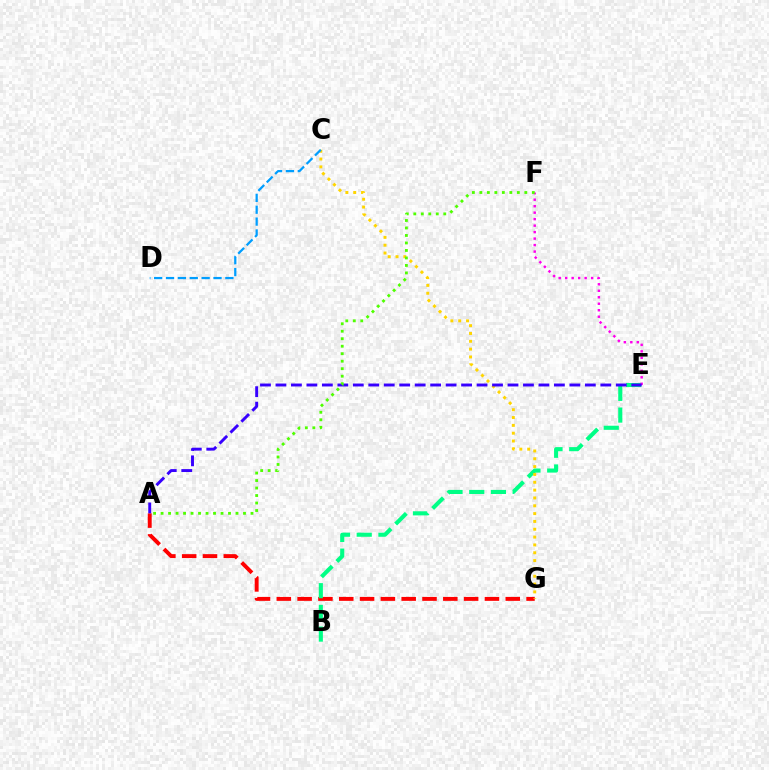{('A', 'G'): [{'color': '#ff0000', 'line_style': 'dashed', 'thickness': 2.83}], ('B', 'E'): [{'color': '#00ff86', 'line_style': 'dashed', 'thickness': 2.95}], ('C', 'G'): [{'color': '#ffd500', 'line_style': 'dotted', 'thickness': 2.13}], ('C', 'D'): [{'color': '#009eff', 'line_style': 'dashed', 'thickness': 1.61}], ('E', 'F'): [{'color': '#ff00ed', 'line_style': 'dotted', 'thickness': 1.76}], ('A', 'E'): [{'color': '#3700ff', 'line_style': 'dashed', 'thickness': 2.1}], ('A', 'F'): [{'color': '#4fff00', 'line_style': 'dotted', 'thickness': 2.04}]}